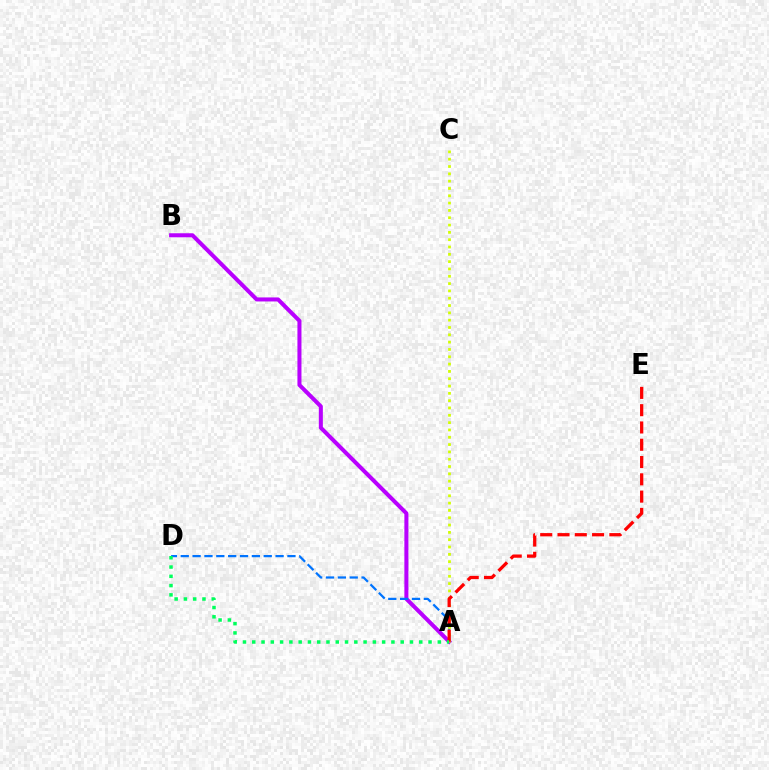{('A', 'B'): [{'color': '#b900ff', 'line_style': 'solid', 'thickness': 2.9}], ('A', 'D'): [{'color': '#0074ff', 'line_style': 'dashed', 'thickness': 1.61}, {'color': '#00ff5c', 'line_style': 'dotted', 'thickness': 2.52}], ('A', 'C'): [{'color': '#d1ff00', 'line_style': 'dotted', 'thickness': 1.99}], ('A', 'E'): [{'color': '#ff0000', 'line_style': 'dashed', 'thickness': 2.35}]}